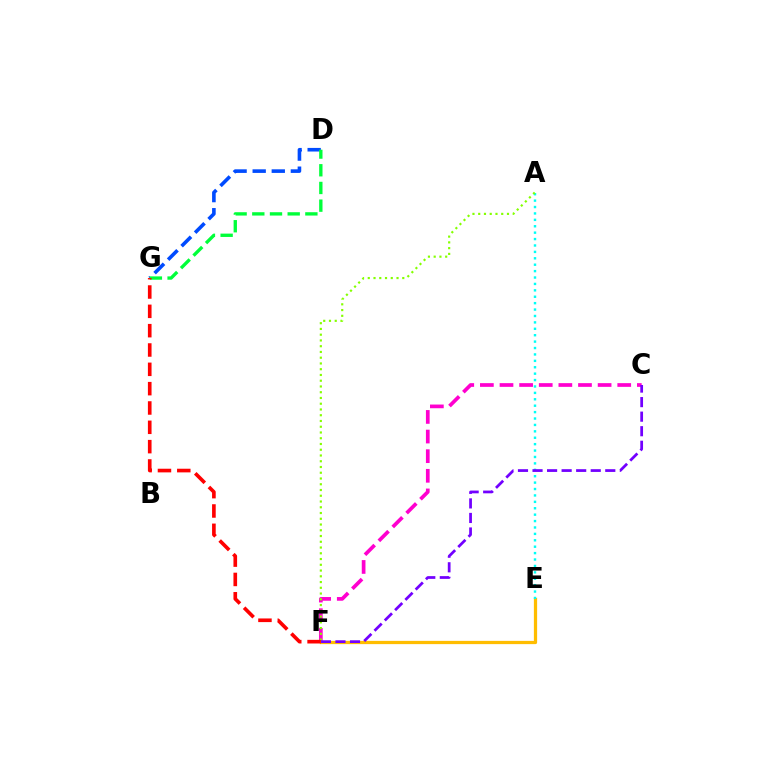{('C', 'F'): [{'color': '#ff00cf', 'line_style': 'dashed', 'thickness': 2.67}, {'color': '#7200ff', 'line_style': 'dashed', 'thickness': 1.98}], ('D', 'G'): [{'color': '#004bff', 'line_style': 'dashed', 'thickness': 2.59}, {'color': '#00ff39', 'line_style': 'dashed', 'thickness': 2.4}], ('E', 'F'): [{'color': '#ffbd00', 'line_style': 'solid', 'thickness': 2.33}], ('A', 'E'): [{'color': '#00fff6', 'line_style': 'dotted', 'thickness': 1.74}], ('A', 'F'): [{'color': '#84ff00', 'line_style': 'dotted', 'thickness': 1.56}], ('F', 'G'): [{'color': '#ff0000', 'line_style': 'dashed', 'thickness': 2.63}]}